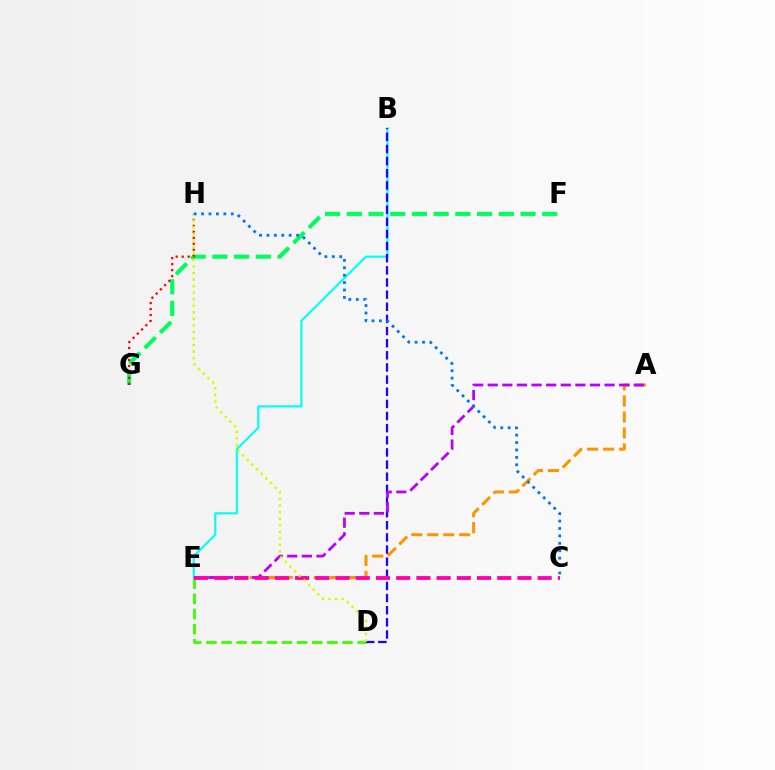{('B', 'E'): [{'color': '#00fff6', 'line_style': 'solid', 'thickness': 1.56}], ('A', 'E'): [{'color': '#ff9400', 'line_style': 'dashed', 'thickness': 2.17}, {'color': '#b900ff', 'line_style': 'dashed', 'thickness': 1.98}], ('F', 'G'): [{'color': '#00ff5c', 'line_style': 'dashed', 'thickness': 2.95}], ('D', 'E'): [{'color': '#3dff00', 'line_style': 'dashed', 'thickness': 2.05}], ('B', 'D'): [{'color': '#2500ff', 'line_style': 'dashed', 'thickness': 1.65}], ('G', 'H'): [{'color': '#ff0000', 'line_style': 'dotted', 'thickness': 1.63}], ('C', 'E'): [{'color': '#ff00ac', 'line_style': 'dashed', 'thickness': 2.75}], ('D', 'H'): [{'color': '#d1ff00', 'line_style': 'dotted', 'thickness': 1.78}], ('C', 'H'): [{'color': '#0074ff', 'line_style': 'dotted', 'thickness': 2.02}]}